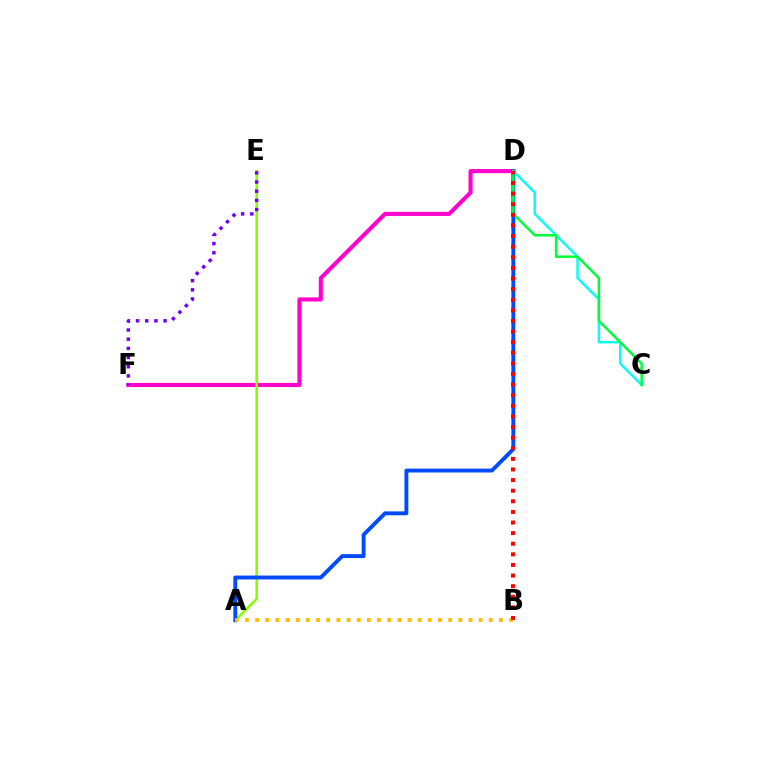{('D', 'F'): [{'color': '#ff00cf', 'line_style': 'solid', 'thickness': 2.94}], ('A', 'E'): [{'color': '#84ff00', 'line_style': 'solid', 'thickness': 1.83}], ('A', 'D'): [{'color': '#004bff', 'line_style': 'solid', 'thickness': 2.8}], ('C', 'D'): [{'color': '#00fff6', 'line_style': 'solid', 'thickness': 1.74}, {'color': '#00ff39', 'line_style': 'solid', 'thickness': 1.8}], ('A', 'B'): [{'color': '#ffbd00', 'line_style': 'dotted', 'thickness': 2.76}], ('E', 'F'): [{'color': '#7200ff', 'line_style': 'dotted', 'thickness': 2.49}], ('B', 'D'): [{'color': '#ff0000', 'line_style': 'dotted', 'thickness': 2.88}]}